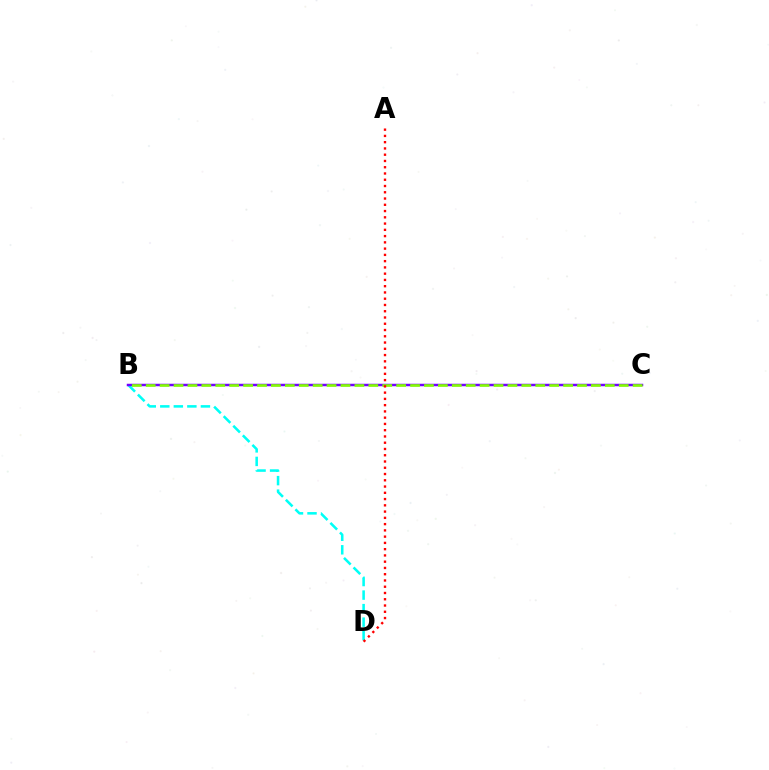{('B', 'D'): [{'color': '#00fff6', 'line_style': 'dashed', 'thickness': 1.84}], ('B', 'C'): [{'color': '#7200ff', 'line_style': 'solid', 'thickness': 1.79}, {'color': '#84ff00', 'line_style': 'dashed', 'thickness': 1.89}], ('A', 'D'): [{'color': '#ff0000', 'line_style': 'dotted', 'thickness': 1.7}]}